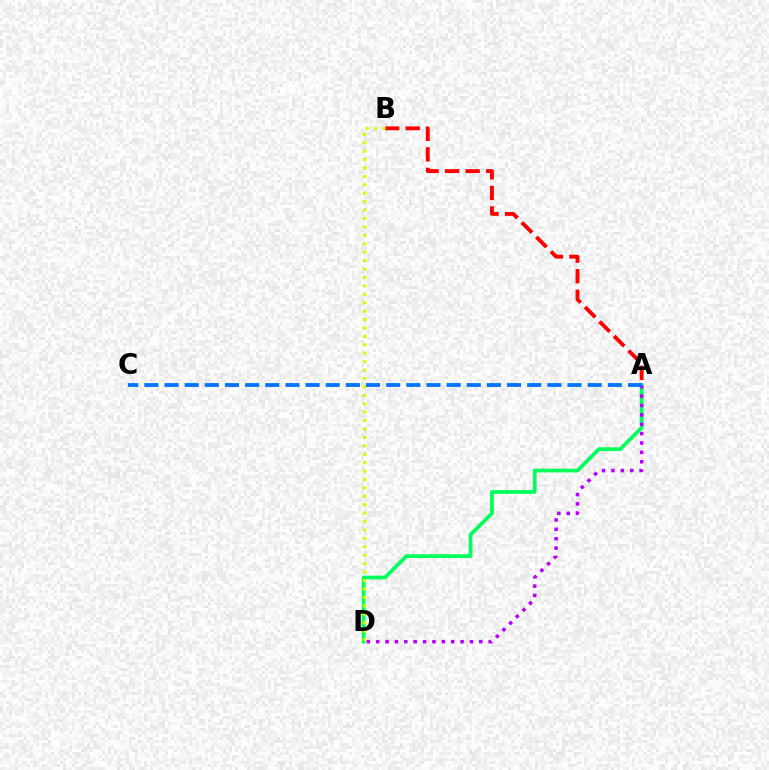{('A', 'B'): [{'color': '#ff0000', 'line_style': 'dashed', 'thickness': 2.79}], ('A', 'D'): [{'color': '#00ff5c', 'line_style': 'solid', 'thickness': 2.69}, {'color': '#b900ff', 'line_style': 'dotted', 'thickness': 2.55}], ('B', 'D'): [{'color': '#d1ff00', 'line_style': 'dotted', 'thickness': 2.29}], ('A', 'C'): [{'color': '#0074ff', 'line_style': 'dashed', 'thickness': 2.74}]}